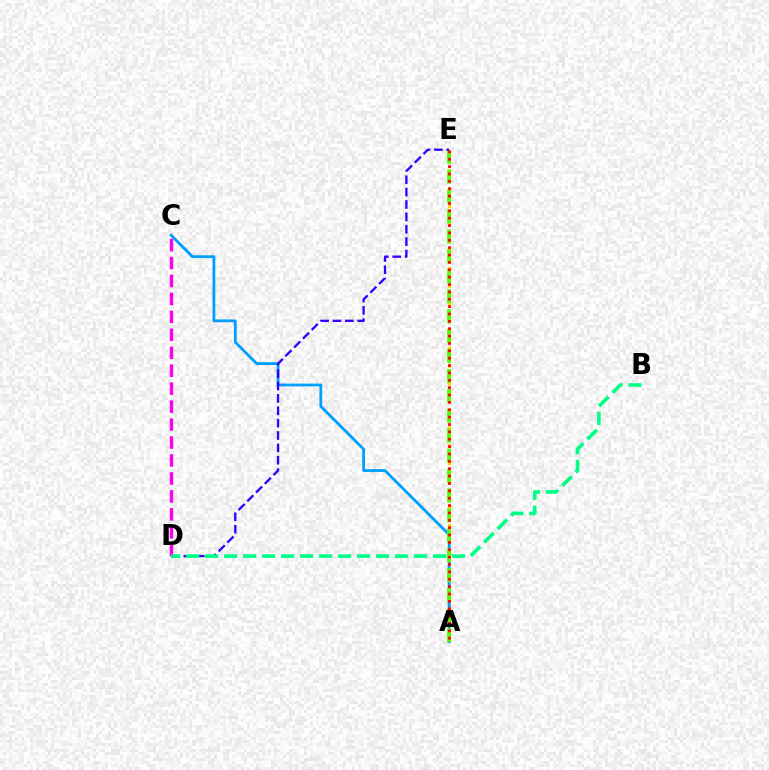{('C', 'D'): [{'color': '#ff00ed', 'line_style': 'dashed', 'thickness': 2.44}], ('A', 'E'): [{'color': '#ffd500', 'line_style': 'dotted', 'thickness': 2.41}, {'color': '#4fff00', 'line_style': 'dashed', 'thickness': 2.71}, {'color': '#ff0000', 'line_style': 'dotted', 'thickness': 2.0}], ('A', 'C'): [{'color': '#009eff', 'line_style': 'solid', 'thickness': 2.01}], ('D', 'E'): [{'color': '#3700ff', 'line_style': 'dashed', 'thickness': 1.68}], ('B', 'D'): [{'color': '#00ff86', 'line_style': 'dashed', 'thickness': 2.58}]}